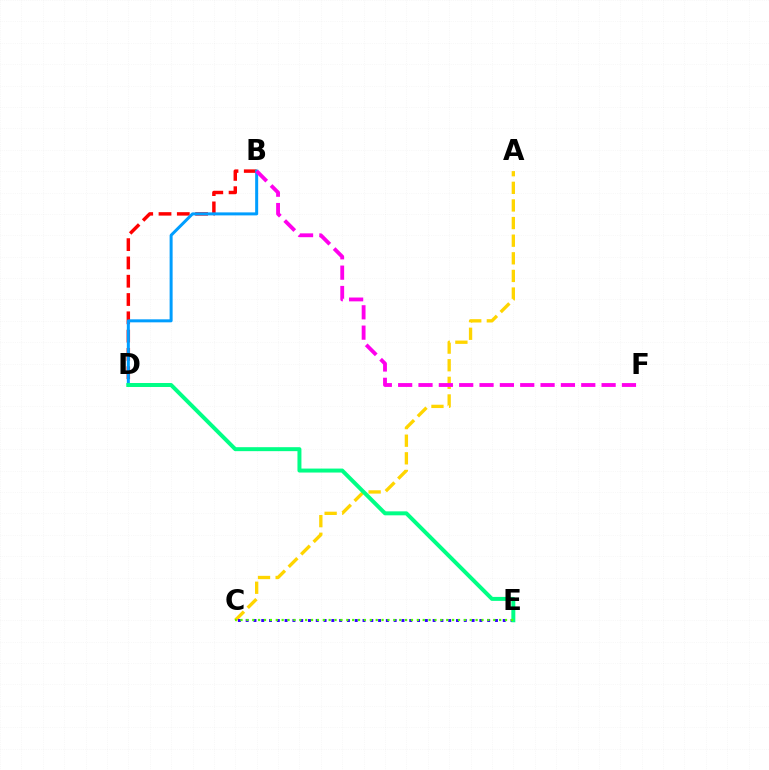{('A', 'C'): [{'color': '#ffd500', 'line_style': 'dashed', 'thickness': 2.39}], ('C', 'E'): [{'color': '#3700ff', 'line_style': 'dotted', 'thickness': 2.12}, {'color': '#4fff00', 'line_style': 'dotted', 'thickness': 1.6}], ('B', 'D'): [{'color': '#ff0000', 'line_style': 'dashed', 'thickness': 2.49}, {'color': '#009eff', 'line_style': 'solid', 'thickness': 2.17}], ('B', 'F'): [{'color': '#ff00ed', 'line_style': 'dashed', 'thickness': 2.76}], ('D', 'E'): [{'color': '#00ff86', 'line_style': 'solid', 'thickness': 2.86}]}